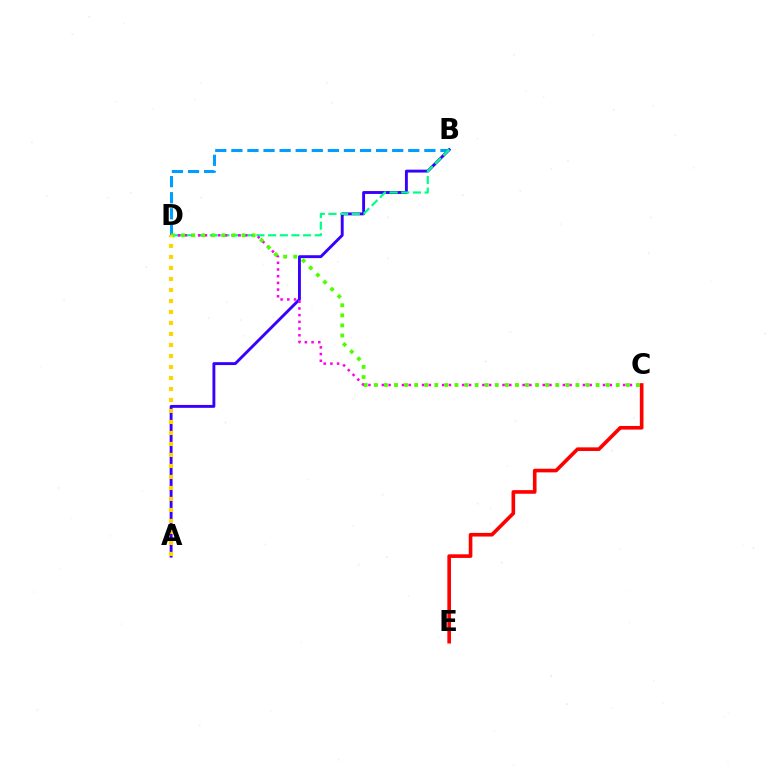{('A', 'B'): [{'color': '#3700ff', 'line_style': 'solid', 'thickness': 2.09}], ('B', 'D'): [{'color': '#009eff', 'line_style': 'dashed', 'thickness': 2.18}, {'color': '#00ff86', 'line_style': 'dashed', 'thickness': 1.59}], ('C', 'D'): [{'color': '#ff00ed', 'line_style': 'dotted', 'thickness': 1.82}, {'color': '#4fff00', 'line_style': 'dotted', 'thickness': 2.74}], ('C', 'E'): [{'color': '#ff0000', 'line_style': 'solid', 'thickness': 2.61}], ('A', 'D'): [{'color': '#ffd500', 'line_style': 'dotted', 'thickness': 2.99}]}